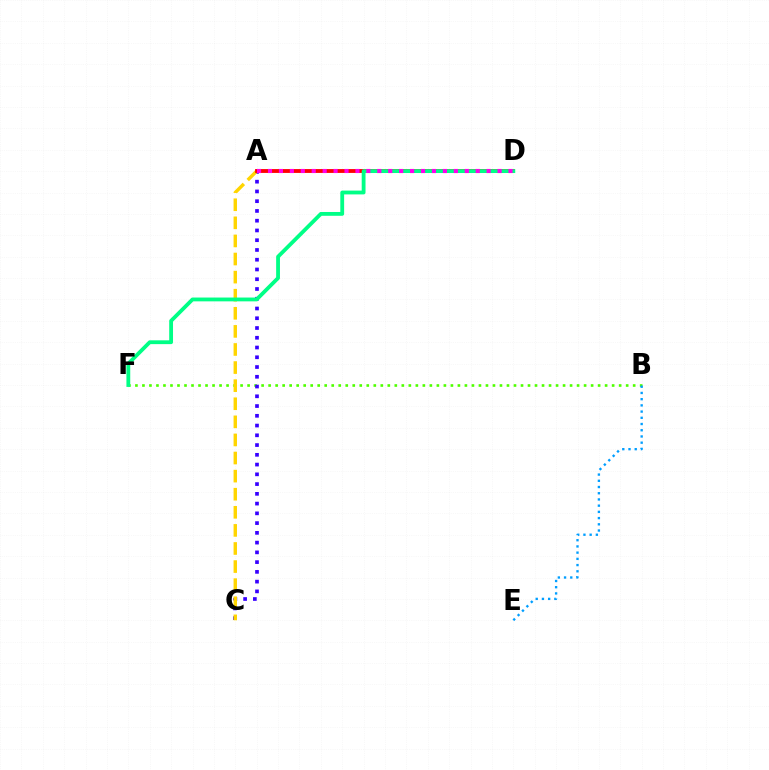{('B', 'F'): [{'color': '#4fff00', 'line_style': 'dotted', 'thickness': 1.9}], ('A', 'C'): [{'color': '#3700ff', 'line_style': 'dotted', 'thickness': 2.65}, {'color': '#ffd500', 'line_style': 'dashed', 'thickness': 2.46}], ('A', 'D'): [{'color': '#ff0000', 'line_style': 'solid', 'thickness': 2.76}, {'color': '#ff00ed', 'line_style': 'dotted', 'thickness': 2.97}], ('B', 'E'): [{'color': '#009eff', 'line_style': 'dotted', 'thickness': 1.69}], ('D', 'F'): [{'color': '#00ff86', 'line_style': 'solid', 'thickness': 2.75}]}